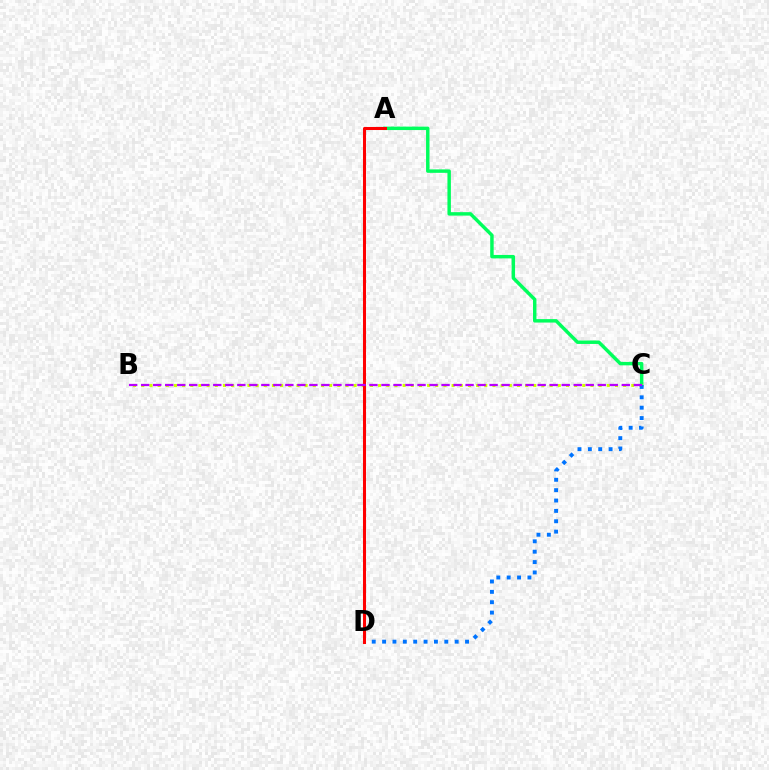{('A', 'C'): [{'color': '#00ff5c', 'line_style': 'solid', 'thickness': 2.48}], ('B', 'C'): [{'color': '#d1ff00', 'line_style': 'dotted', 'thickness': 2.22}, {'color': '#b900ff', 'line_style': 'dashed', 'thickness': 1.63}], ('C', 'D'): [{'color': '#0074ff', 'line_style': 'dotted', 'thickness': 2.82}], ('A', 'D'): [{'color': '#ff0000', 'line_style': 'solid', 'thickness': 2.19}]}